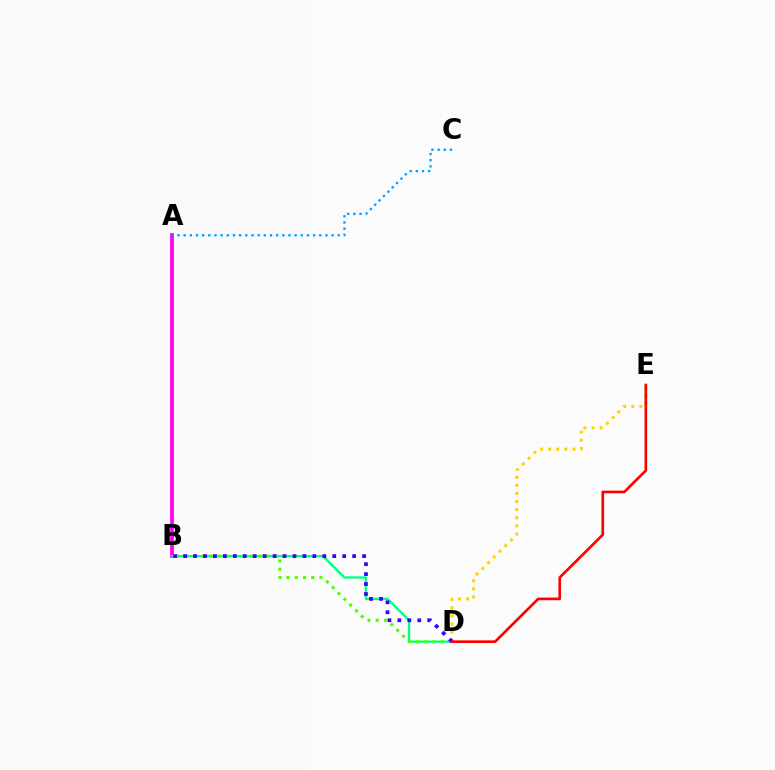{('A', 'B'): [{'color': '#ff00ed', 'line_style': 'solid', 'thickness': 2.69}], ('A', 'C'): [{'color': '#009eff', 'line_style': 'dotted', 'thickness': 1.67}], ('B', 'D'): [{'color': '#00ff86', 'line_style': 'solid', 'thickness': 1.67}, {'color': '#4fff00', 'line_style': 'dotted', 'thickness': 2.23}, {'color': '#3700ff', 'line_style': 'dotted', 'thickness': 2.7}], ('D', 'E'): [{'color': '#ffd500', 'line_style': 'dotted', 'thickness': 2.2}, {'color': '#ff0000', 'line_style': 'solid', 'thickness': 1.91}]}